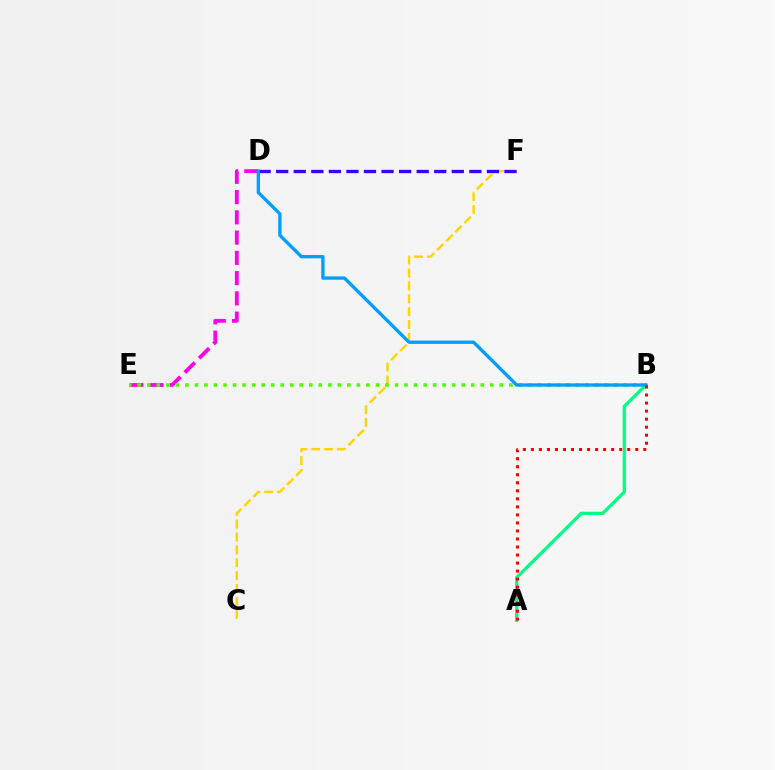{('D', 'E'): [{'color': '#ff00ed', 'line_style': 'dashed', 'thickness': 2.75}], ('C', 'F'): [{'color': '#ffd500', 'line_style': 'dashed', 'thickness': 1.75}], ('A', 'B'): [{'color': '#00ff86', 'line_style': 'solid', 'thickness': 2.35}, {'color': '#ff0000', 'line_style': 'dotted', 'thickness': 2.18}], ('D', 'F'): [{'color': '#3700ff', 'line_style': 'dashed', 'thickness': 2.39}], ('B', 'E'): [{'color': '#4fff00', 'line_style': 'dotted', 'thickness': 2.59}], ('B', 'D'): [{'color': '#009eff', 'line_style': 'solid', 'thickness': 2.4}]}